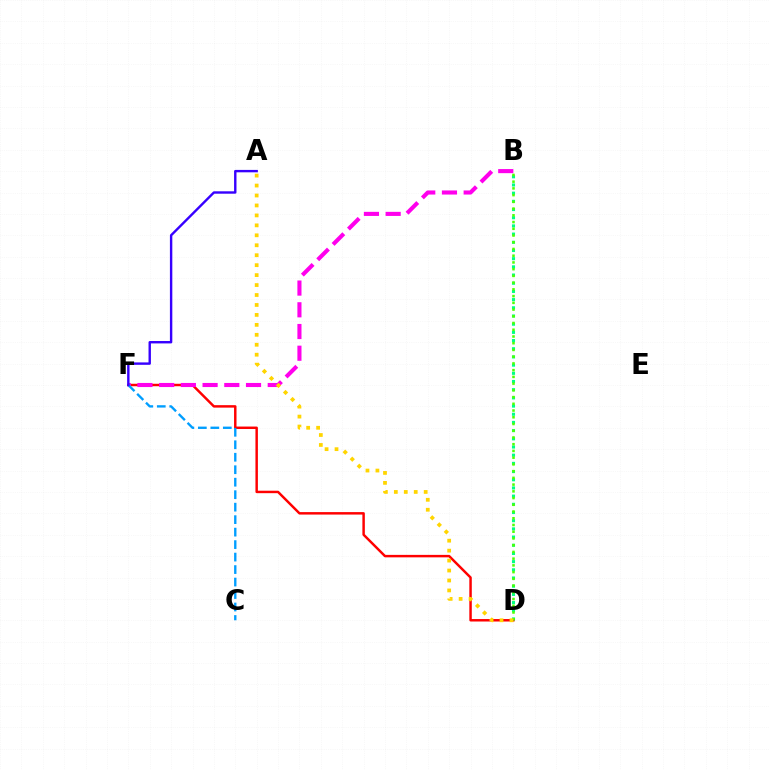{('B', 'D'): [{'color': '#00ff86', 'line_style': 'dotted', 'thickness': 2.22}, {'color': '#4fff00', 'line_style': 'dotted', 'thickness': 1.83}], ('D', 'F'): [{'color': '#ff0000', 'line_style': 'solid', 'thickness': 1.77}], ('B', 'F'): [{'color': '#ff00ed', 'line_style': 'dashed', 'thickness': 2.95}], ('C', 'F'): [{'color': '#009eff', 'line_style': 'dashed', 'thickness': 1.7}], ('A', 'D'): [{'color': '#ffd500', 'line_style': 'dotted', 'thickness': 2.7}], ('A', 'F'): [{'color': '#3700ff', 'line_style': 'solid', 'thickness': 1.73}]}